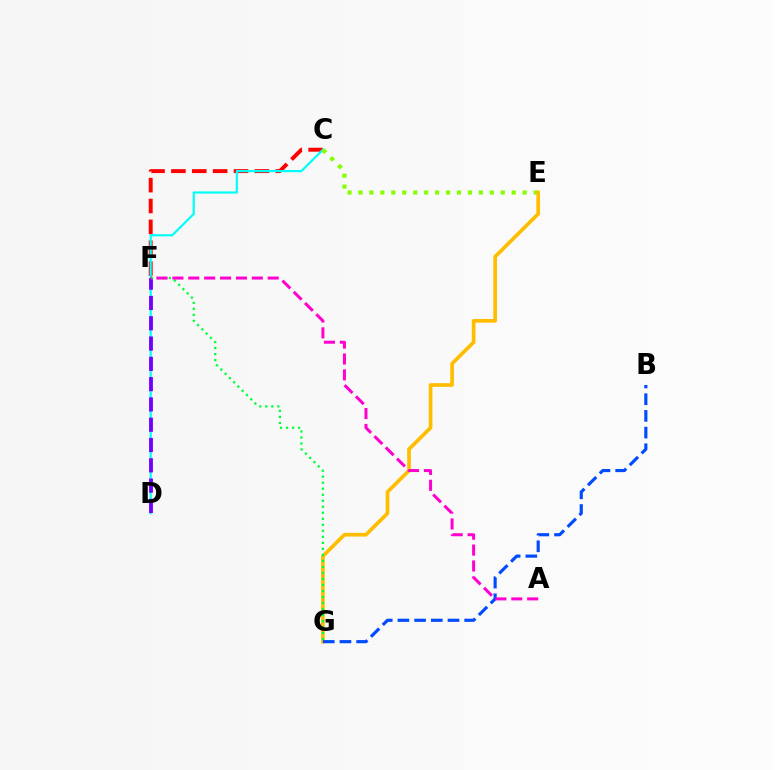{('C', 'F'): [{'color': '#ff0000', 'line_style': 'dashed', 'thickness': 2.83}], ('C', 'D'): [{'color': '#00fff6', 'line_style': 'solid', 'thickness': 1.59}], ('D', 'F'): [{'color': '#7200ff', 'line_style': 'dashed', 'thickness': 2.76}], ('C', 'E'): [{'color': '#84ff00', 'line_style': 'dotted', 'thickness': 2.97}], ('E', 'G'): [{'color': '#ffbd00', 'line_style': 'solid', 'thickness': 2.65}], ('F', 'G'): [{'color': '#00ff39', 'line_style': 'dotted', 'thickness': 1.63}], ('B', 'G'): [{'color': '#004bff', 'line_style': 'dashed', 'thickness': 2.27}], ('A', 'F'): [{'color': '#ff00cf', 'line_style': 'dashed', 'thickness': 2.16}]}